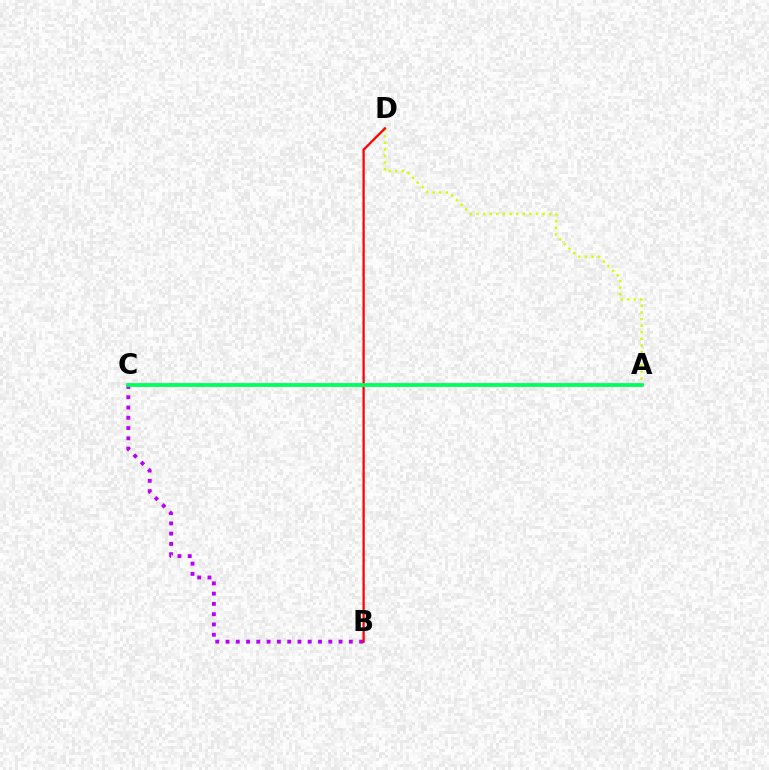{('A', 'D'): [{'color': '#d1ff00', 'line_style': 'dotted', 'thickness': 1.79}], ('B', 'C'): [{'color': '#b900ff', 'line_style': 'dotted', 'thickness': 2.79}], ('A', 'C'): [{'color': '#0074ff', 'line_style': 'dotted', 'thickness': 1.67}, {'color': '#00ff5c', 'line_style': 'solid', 'thickness': 2.74}], ('B', 'D'): [{'color': '#ff0000', 'line_style': 'solid', 'thickness': 1.62}]}